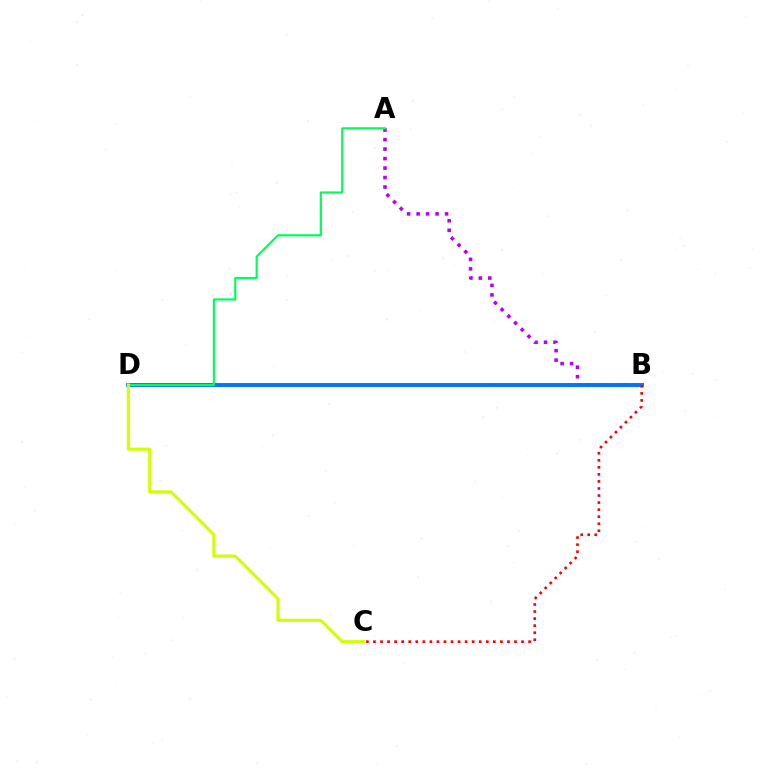{('A', 'B'): [{'color': '#b900ff', 'line_style': 'dotted', 'thickness': 2.58}], ('B', 'D'): [{'color': '#0074ff', 'line_style': 'solid', 'thickness': 2.82}], ('A', 'D'): [{'color': '#00ff5c', 'line_style': 'solid', 'thickness': 1.58}], ('B', 'C'): [{'color': '#ff0000', 'line_style': 'dotted', 'thickness': 1.92}], ('C', 'D'): [{'color': '#d1ff00', 'line_style': 'solid', 'thickness': 2.22}]}